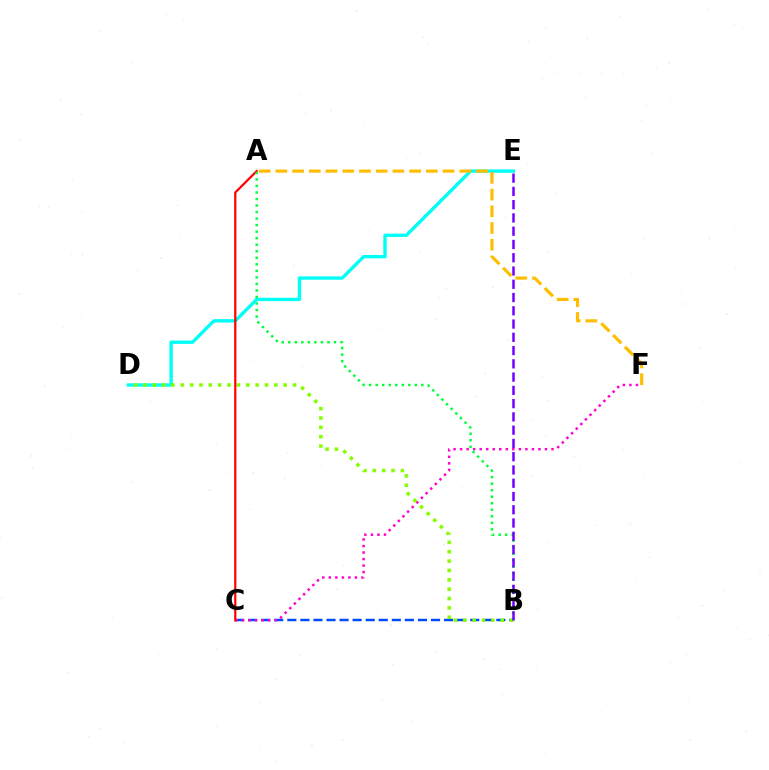{('B', 'C'): [{'color': '#004bff', 'line_style': 'dashed', 'thickness': 1.77}], ('C', 'F'): [{'color': '#ff00cf', 'line_style': 'dotted', 'thickness': 1.77}], ('D', 'E'): [{'color': '#00fff6', 'line_style': 'solid', 'thickness': 2.42}], ('B', 'D'): [{'color': '#84ff00', 'line_style': 'dotted', 'thickness': 2.54}], ('A', 'C'): [{'color': '#ff0000', 'line_style': 'solid', 'thickness': 1.59}], ('A', 'B'): [{'color': '#00ff39', 'line_style': 'dotted', 'thickness': 1.77}], ('A', 'F'): [{'color': '#ffbd00', 'line_style': 'dashed', 'thickness': 2.27}], ('B', 'E'): [{'color': '#7200ff', 'line_style': 'dashed', 'thickness': 1.8}]}